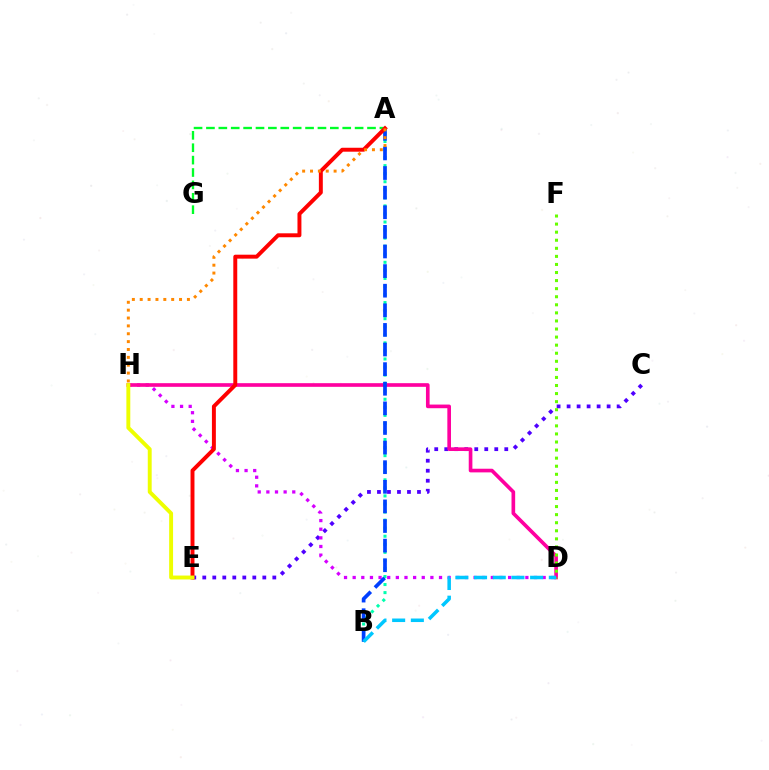{('C', 'E'): [{'color': '#4f00ff', 'line_style': 'dotted', 'thickness': 2.72}], ('D', 'H'): [{'color': '#d600ff', 'line_style': 'dotted', 'thickness': 2.35}, {'color': '#ff00a0', 'line_style': 'solid', 'thickness': 2.63}], ('A', 'G'): [{'color': '#00ff27', 'line_style': 'dashed', 'thickness': 1.68}], ('A', 'B'): [{'color': '#00ffaf', 'line_style': 'dotted', 'thickness': 2.19}, {'color': '#003fff', 'line_style': 'dashed', 'thickness': 2.66}], ('A', 'E'): [{'color': '#ff0000', 'line_style': 'solid', 'thickness': 2.84}], ('D', 'F'): [{'color': '#66ff00', 'line_style': 'dotted', 'thickness': 2.19}], ('B', 'D'): [{'color': '#00c7ff', 'line_style': 'dashed', 'thickness': 2.54}], ('E', 'H'): [{'color': '#eeff00', 'line_style': 'solid', 'thickness': 2.82}], ('A', 'H'): [{'color': '#ff8800', 'line_style': 'dotted', 'thickness': 2.14}]}